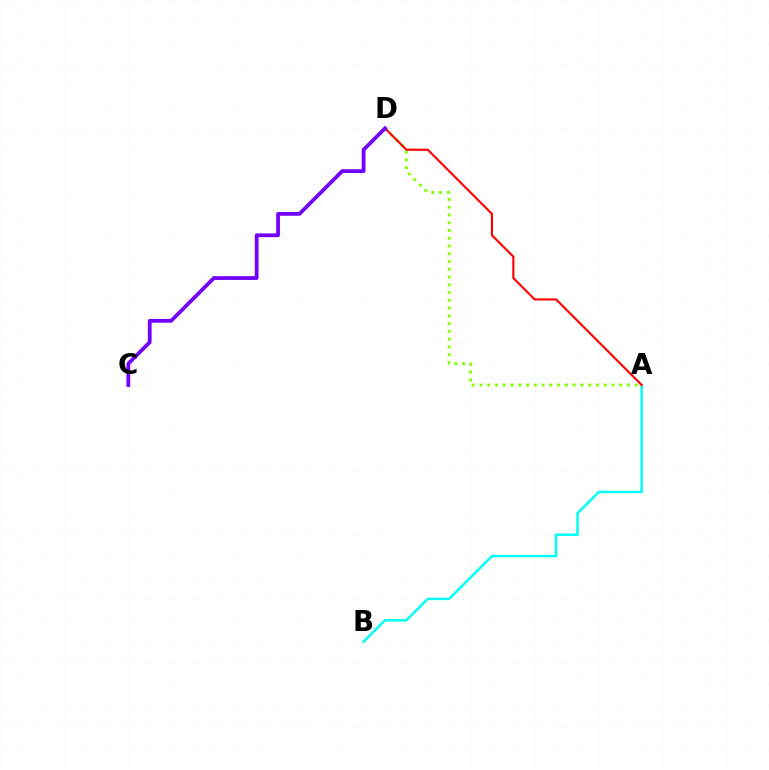{('A', 'D'): [{'color': '#84ff00', 'line_style': 'dotted', 'thickness': 2.11}, {'color': '#ff0000', 'line_style': 'solid', 'thickness': 1.53}], ('A', 'B'): [{'color': '#00fff6', 'line_style': 'solid', 'thickness': 1.79}], ('C', 'D'): [{'color': '#7200ff', 'line_style': 'solid', 'thickness': 2.71}]}